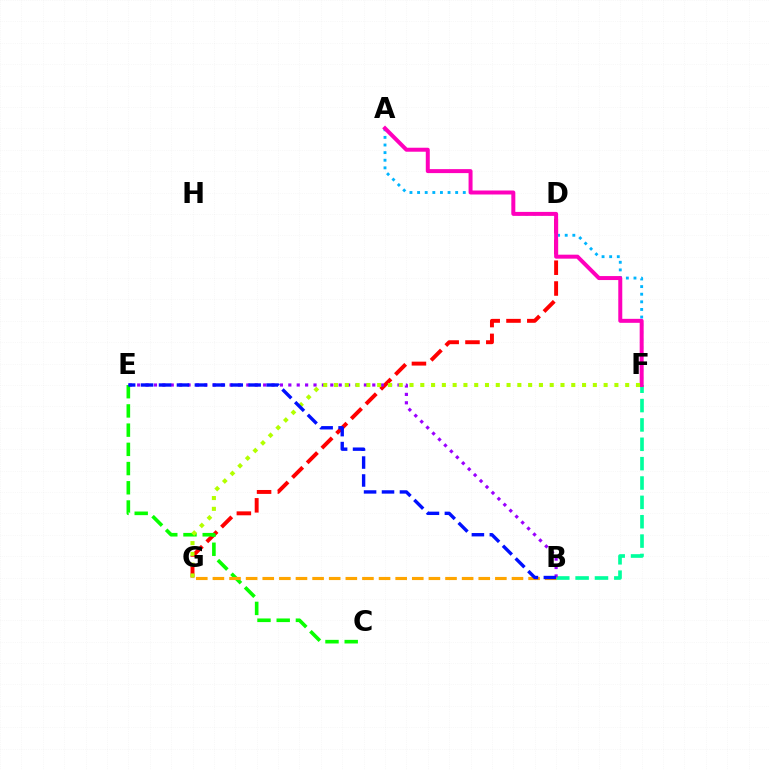{('A', 'F'): [{'color': '#00b5ff', 'line_style': 'dotted', 'thickness': 2.07}, {'color': '#ff00bd', 'line_style': 'solid', 'thickness': 2.87}], ('D', 'G'): [{'color': '#ff0000', 'line_style': 'dashed', 'thickness': 2.83}], ('B', 'F'): [{'color': '#00ff9d', 'line_style': 'dashed', 'thickness': 2.63}], ('B', 'E'): [{'color': '#9b00ff', 'line_style': 'dotted', 'thickness': 2.28}, {'color': '#0010ff', 'line_style': 'dashed', 'thickness': 2.44}], ('C', 'E'): [{'color': '#08ff00', 'line_style': 'dashed', 'thickness': 2.61}], ('F', 'G'): [{'color': '#b3ff00', 'line_style': 'dotted', 'thickness': 2.93}], ('B', 'G'): [{'color': '#ffa500', 'line_style': 'dashed', 'thickness': 2.26}]}